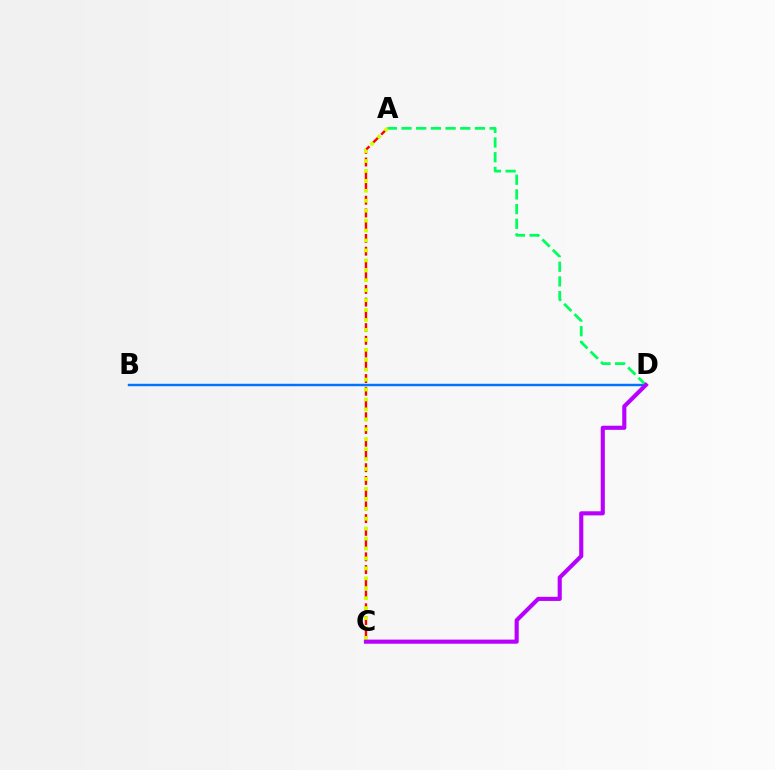{('B', 'D'): [{'color': '#0074ff', 'line_style': 'solid', 'thickness': 1.75}], ('A', 'C'): [{'color': '#ff0000', 'line_style': 'dashed', 'thickness': 1.73}, {'color': '#d1ff00', 'line_style': 'dotted', 'thickness': 2.7}], ('A', 'D'): [{'color': '#00ff5c', 'line_style': 'dashed', 'thickness': 2.0}], ('C', 'D'): [{'color': '#b900ff', 'line_style': 'solid', 'thickness': 2.96}]}